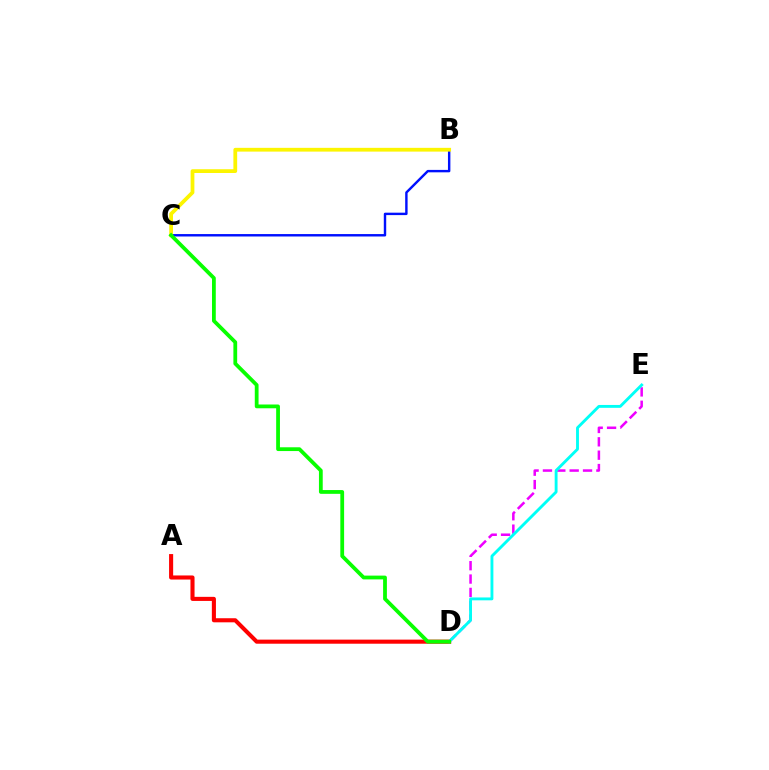{('B', 'C'): [{'color': '#0010ff', 'line_style': 'solid', 'thickness': 1.74}, {'color': '#fcf500', 'line_style': 'solid', 'thickness': 2.71}], ('D', 'E'): [{'color': '#ee00ff', 'line_style': 'dashed', 'thickness': 1.82}, {'color': '#00fff6', 'line_style': 'solid', 'thickness': 2.07}], ('A', 'D'): [{'color': '#ff0000', 'line_style': 'solid', 'thickness': 2.94}], ('C', 'D'): [{'color': '#08ff00', 'line_style': 'solid', 'thickness': 2.72}]}